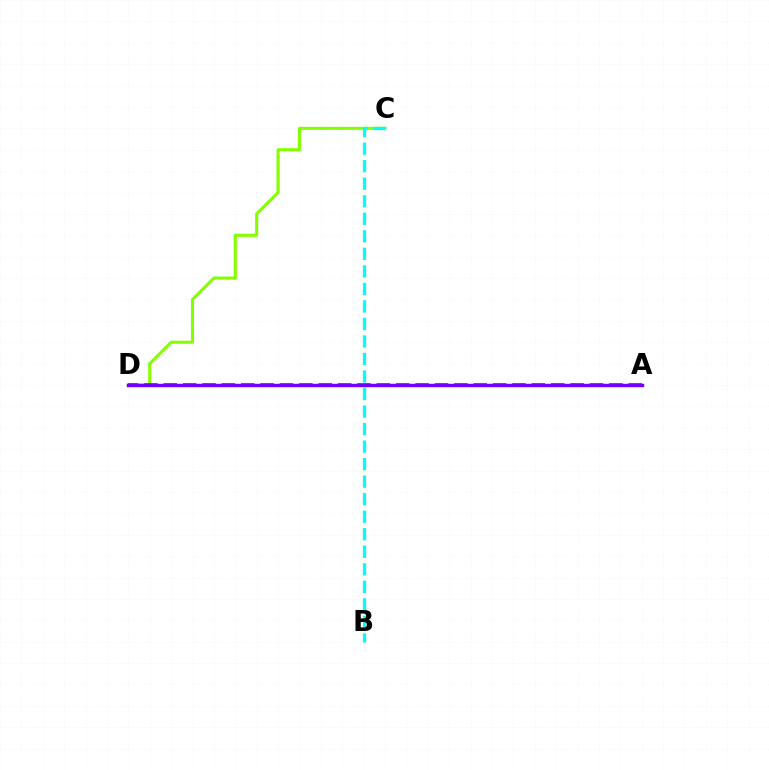{('C', 'D'): [{'color': '#84ff00', 'line_style': 'solid', 'thickness': 2.22}], ('B', 'C'): [{'color': '#00fff6', 'line_style': 'dashed', 'thickness': 2.38}], ('A', 'D'): [{'color': '#ff0000', 'line_style': 'dashed', 'thickness': 2.63}, {'color': '#7200ff', 'line_style': 'solid', 'thickness': 2.48}]}